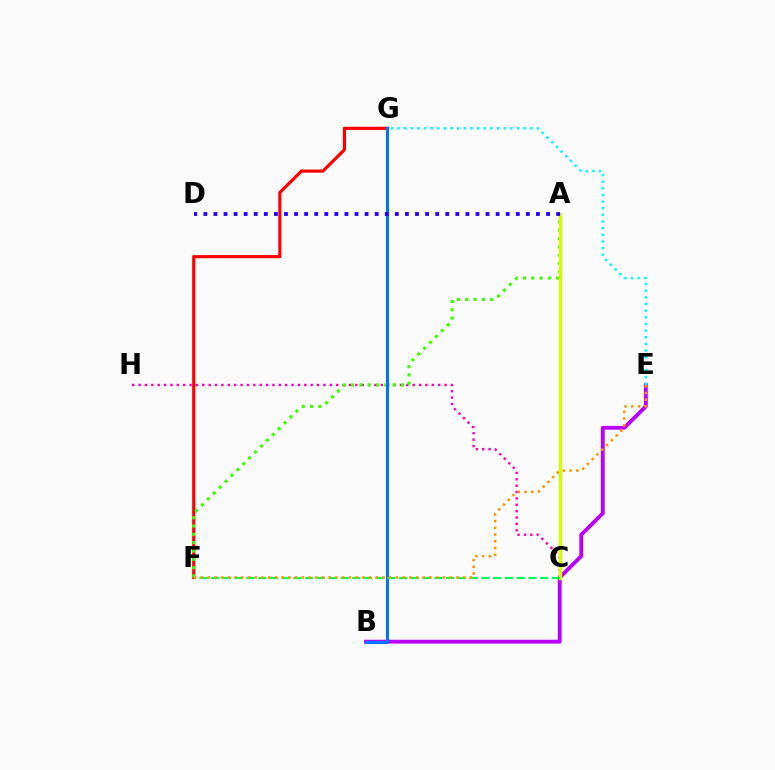{('F', 'G'): [{'color': '#ff0000', 'line_style': 'solid', 'thickness': 2.27}], ('B', 'E'): [{'color': '#b900ff', 'line_style': 'solid', 'thickness': 2.77}], ('C', 'H'): [{'color': '#ff00ac', 'line_style': 'dotted', 'thickness': 1.73}], ('E', 'G'): [{'color': '#00fff6', 'line_style': 'dotted', 'thickness': 1.81}], ('A', 'F'): [{'color': '#3dff00', 'line_style': 'dotted', 'thickness': 2.26}], ('B', 'G'): [{'color': '#0074ff', 'line_style': 'solid', 'thickness': 2.24}], ('A', 'C'): [{'color': '#d1ff00', 'line_style': 'solid', 'thickness': 2.44}], ('C', 'F'): [{'color': '#00ff5c', 'line_style': 'dashed', 'thickness': 1.6}], ('A', 'D'): [{'color': '#2500ff', 'line_style': 'dotted', 'thickness': 2.74}], ('E', 'F'): [{'color': '#ff9400', 'line_style': 'dotted', 'thickness': 1.83}]}